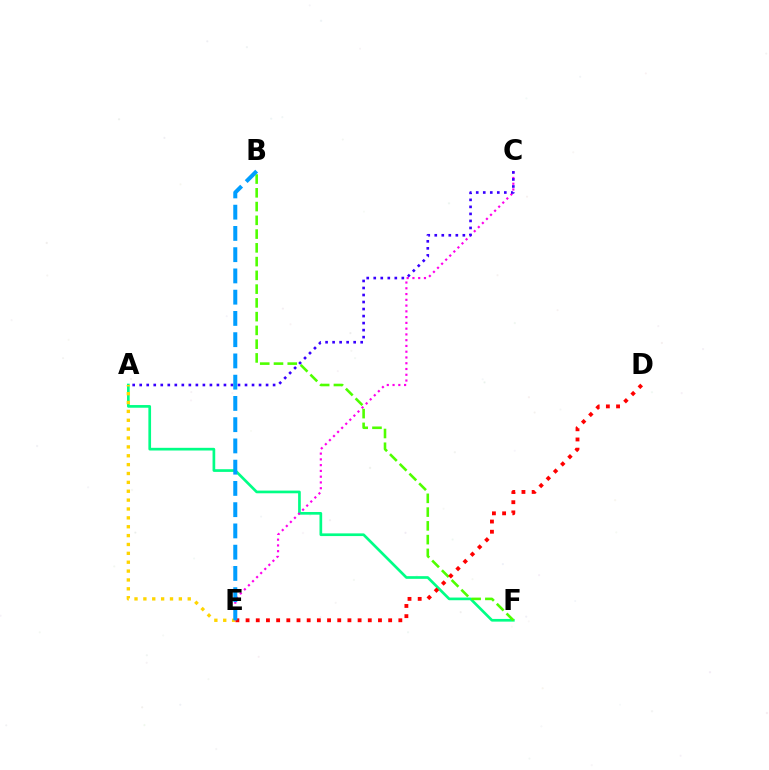{('A', 'F'): [{'color': '#00ff86', 'line_style': 'solid', 'thickness': 1.93}], ('A', 'E'): [{'color': '#ffd500', 'line_style': 'dotted', 'thickness': 2.41}], ('C', 'E'): [{'color': '#ff00ed', 'line_style': 'dotted', 'thickness': 1.57}], ('B', 'F'): [{'color': '#4fff00', 'line_style': 'dashed', 'thickness': 1.87}], ('D', 'E'): [{'color': '#ff0000', 'line_style': 'dotted', 'thickness': 2.77}], ('A', 'C'): [{'color': '#3700ff', 'line_style': 'dotted', 'thickness': 1.91}], ('B', 'E'): [{'color': '#009eff', 'line_style': 'dashed', 'thickness': 2.89}]}